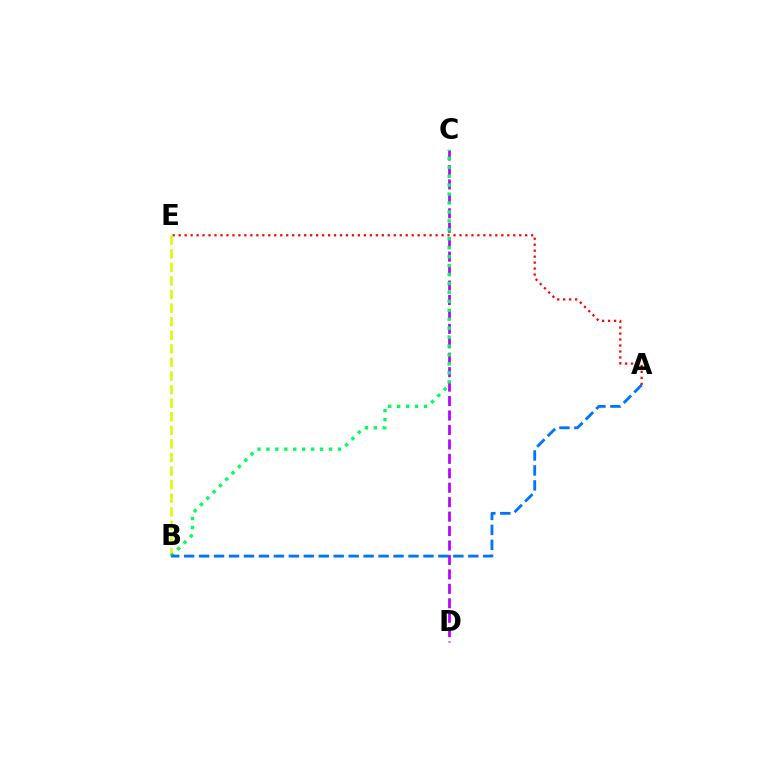{('A', 'E'): [{'color': '#ff0000', 'line_style': 'dotted', 'thickness': 1.62}], ('B', 'E'): [{'color': '#d1ff00', 'line_style': 'dashed', 'thickness': 1.84}], ('C', 'D'): [{'color': '#b900ff', 'line_style': 'dashed', 'thickness': 1.96}], ('B', 'C'): [{'color': '#00ff5c', 'line_style': 'dotted', 'thickness': 2.43}], ('A', 'B'): [{'color': '#0074ff', 'line_style': 'dashed', 'thickness': 2.03}]}